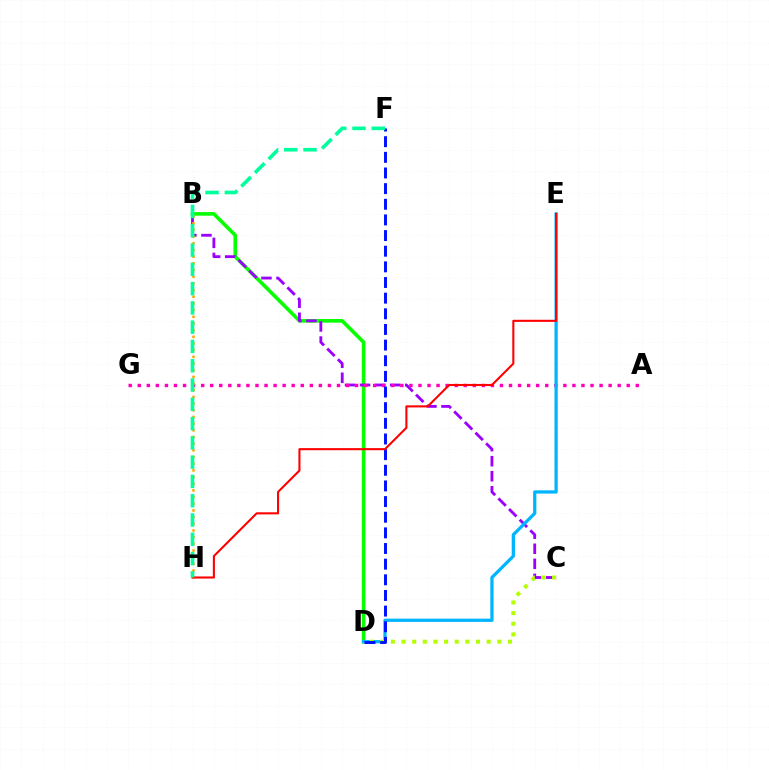{('B', 'D'): [{'color': '#08ff00', 'line_style': 'solid', 'thickness': 2.6}], ('B', 'C'): [{'color': '#9b00ff', 'line_style': 'dashed', 'thickness': 2.04}], ('A', 'G'): [{'color': '#ff00bd', 'line_style': 'dotted', 'thickness': 2.46}], ('D', 'E'): [{'color': '#00b5ff', 'line_style': 'solid', 'thickness': 2.34}], ('C', 'D'): [{'color': '#b3ff00', 'line_style': 'dotted', 'thickness': 2.89}], ('B', 'H'): [{'color': '#ffa500', 'line_style': 'dotted', 'thickness': 1.81}], ('D', 'F'): [{'color': '#0010ff', 'line_style': 'dashed', 'thickness': 2.13}], ('E', 'H'): [{'color': '#ff0000', 'line_style': 'solid', 'thickness': 1.51}], ('F', 'H'): [{'color': '#00ff9d', 'line_style': 'dashed', 'thickness': 2.62}]}